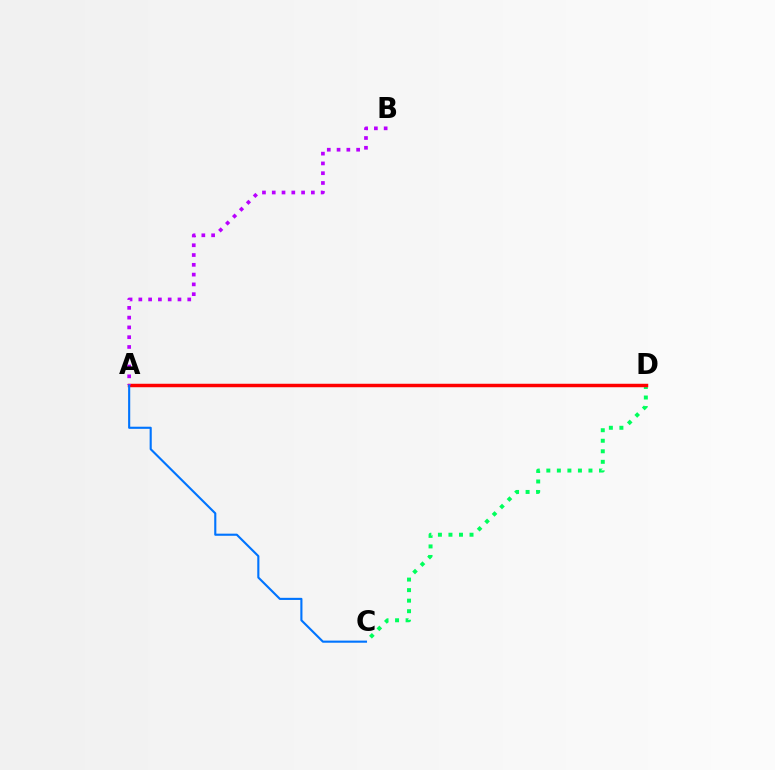{('A', 'D'): [{'color': '#d1ff00', 'line_style': 'dashed', 'thickness': 2.11}, {'color': '#ff0000', 'line_style': 'solid', 'thickness': 2.5}], ('C', 'D'): [{'color': '#00ff5c', 'line_style': 'dotted', 'thickness': 2.86}], ('A', 'C'): [{'color': '#0074ff', 'line_style': 'solid', 'thickness': 1.53}], ('A', 'B'): [{'color': '#b900ff', 'line_style': 'dotted', 'thickness': 2.66}]}